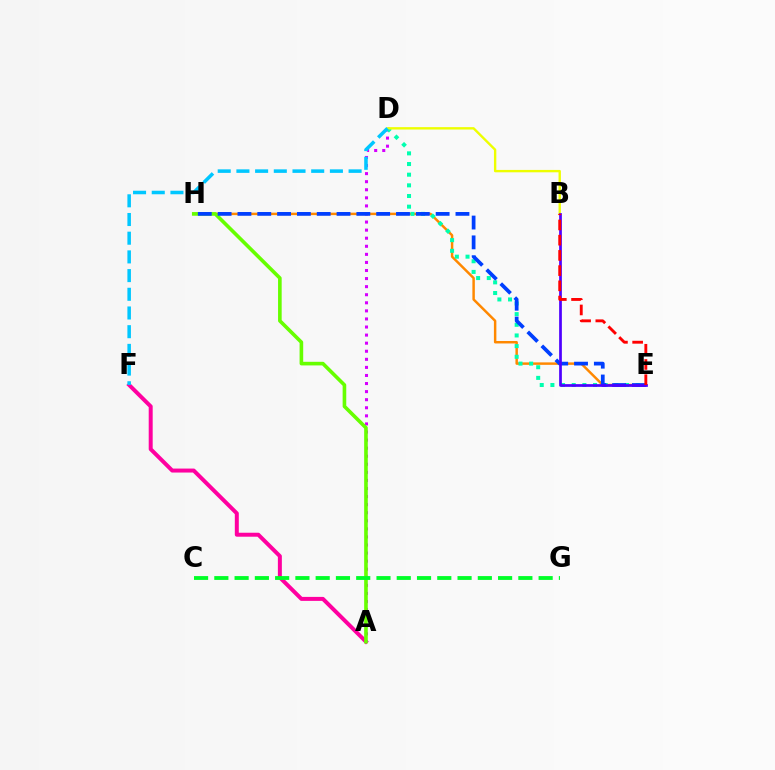{('A', 'F'): [{'color': '#ff00a0', 'line_style': 'solid', 'thickness': 2.86}], ('E', 'H'): [{'color': '#ff8800', 'line_style': 'solid', 'thickness': 1.78}, {'color': '#003fff', 'line_style': 'dashed', 'thickness': 2.69}], ('A', 'D'): [{'color': '#d600ff', 'line_style': 'dotted', 'thickness': 2.19}], ('A', 'H'): [{'color': '#66ff00', 'line_style': 'solid', 'thickness': 2.61}], ('D', 'E'): [{'color': '#00ffaf', 'line_style': 'dotted', 'thickness': 2.9}], ('C', 'G'): [{'color': '#00ff27', 'line_style': 'dashed', 'thickness': 2.75}], ('B', 'D'): [{'color': '#eeff00', 'line_style': 'solid', 'thickness': 1.71}], ('B', 'E'): [{'color': '#4f00ff', 'line_style': 'solid', 'thickness': 1.96}, {'color': '#ff0000', 'line_style': 'dashed', 'thickness': 2.07}], ('D', 'F'): [{'color': '#00c7ff', 'line_style': 'dashed', 'thickness': 2.54}]}